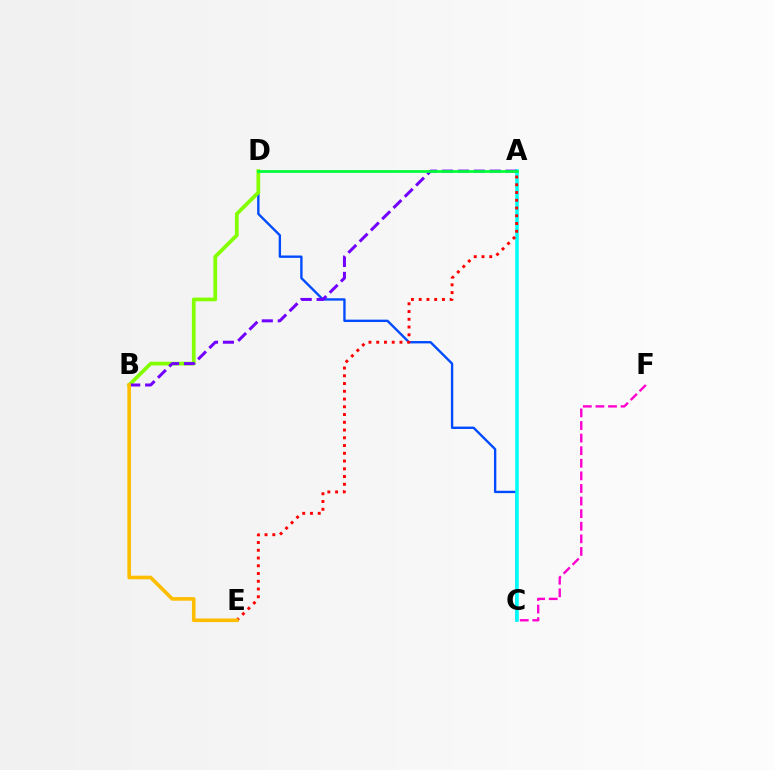{('C', 'D'): [{'color': '#004bff', 'line_style': 'solid', 'thickness': 1.7}], ('A', 'C'): [{'color': '#00fff6', 'line_style': 'solid', 'thickness': 2.56}], ('A', 'E'): [{'color': '#ff0000', 'line_style': 'dotted', 'thickness': 2.11}], ('B', 'D'): [{'color': '#84ff00', 'line_style': 'solid', 'thickness': 2.69}], ('A', 'B'): [{'color': '#7200ff', 'line_style': 'dashed', 'thickness': 2.16}], ('A', 'D'): [{'color': '#00ff39', 'line_style': 'solid', 'thickness': 1.97}], ('B', 'E'): [{'color': '#ffbd00', 'line_style': 'solid', 'thickness': 2.59}], ('C', 'F'): [{'color': '#ff00cf', 'line_style': 'dashed', 'thickness': 1.71}]}